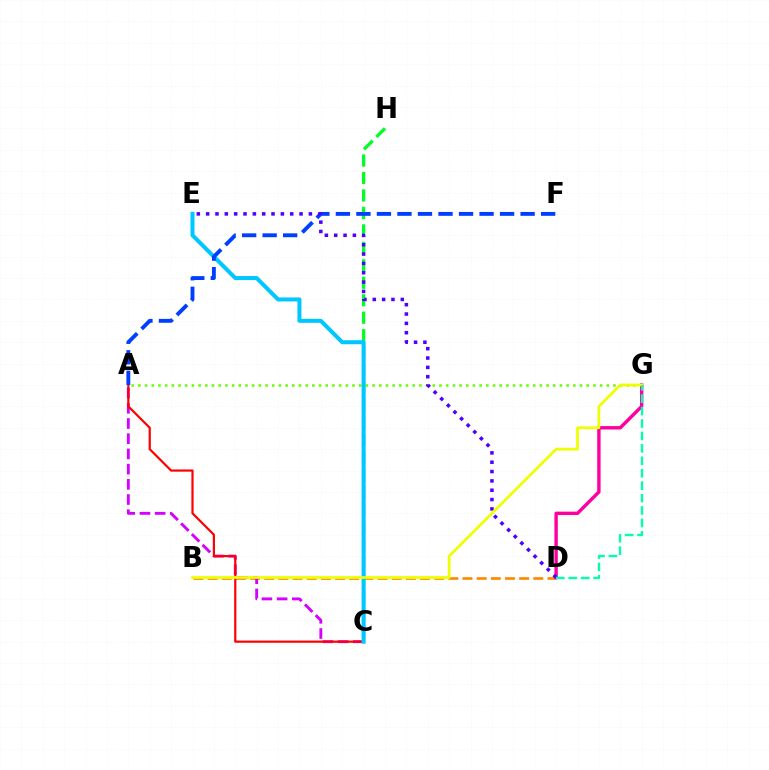{('B', 'D'): [{'color': '#ff8800', 'line_style': 'dashed', 'thickness': 1.92}], ('A', 'C'): [{'color': '#d600ff', 'line_style': 'dashed', 'thickness': 2.07}, {'color': '#ff0000', 'line_style': 'solid', 'thickness': 1.58}], ('A', 'G'): [{'color': '#66ff00', 'line_style': 'dotted', 'thickness': 1.82}], ('C', 'H'): [{'color': '#00ff27', 'line_style': 'dashed', 'thickness': 2.37}], ('D', 'G'): [{'color': '#ff00a0', 'line_style': 'solid', 'thickness': 2.45}, {'color': '#00ffaf', 'line_style': 'dashed', 'thickness': 1.69}], ('C', 'E'): [{'color': '#00c7ff', 'line_style': 'solid', 'thickness': 2.9}], ('A', 'F'): [{'color': '#003fff', 'line_style': 'dashed', 'thickness': 2.79}], ('D', 'E'): [{'color': '#4f00ff', 'line_style': 'dotted', 'thickness': 2.54}], ('B', 'G'): [{'color': '#eeff00', 'line_style': 'solid', 'thickness': 1.97}]}